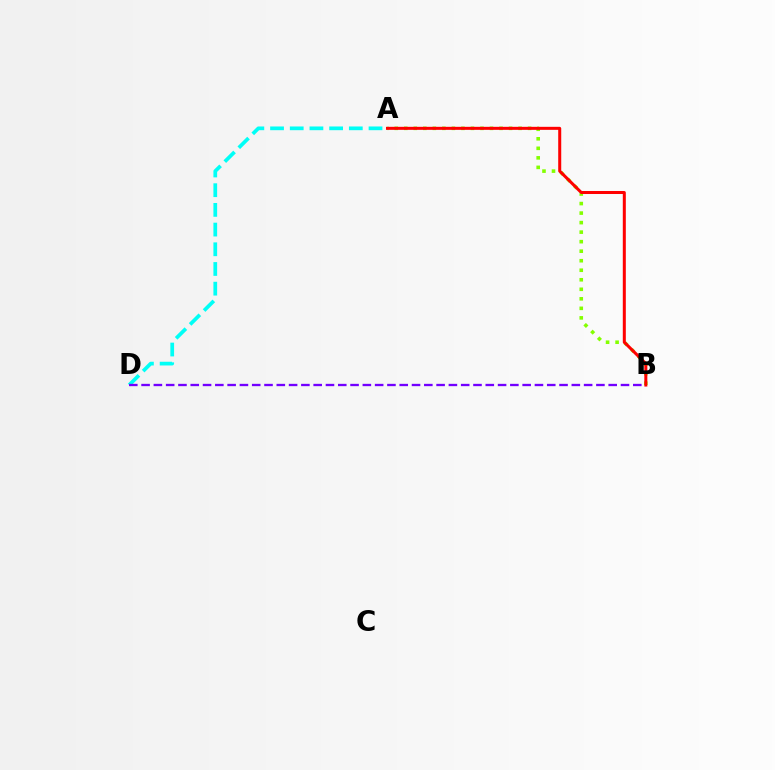{('A', 'D'): [{'color': '#00fff6', 'line_style': 'dashed', 'thickness': 2.68}], ('A', 'B'): [{'color': '#84ff00', 'line_style': 'dotted', 'thickness': 2.59}, {'color': '#ff0000', 'line_style': 'solid', 'thickness': 2.17}], ('B', 'D'): [{'color': '#7200ff', 'line_style': 'dashed', 'thickness': 1.67}]}